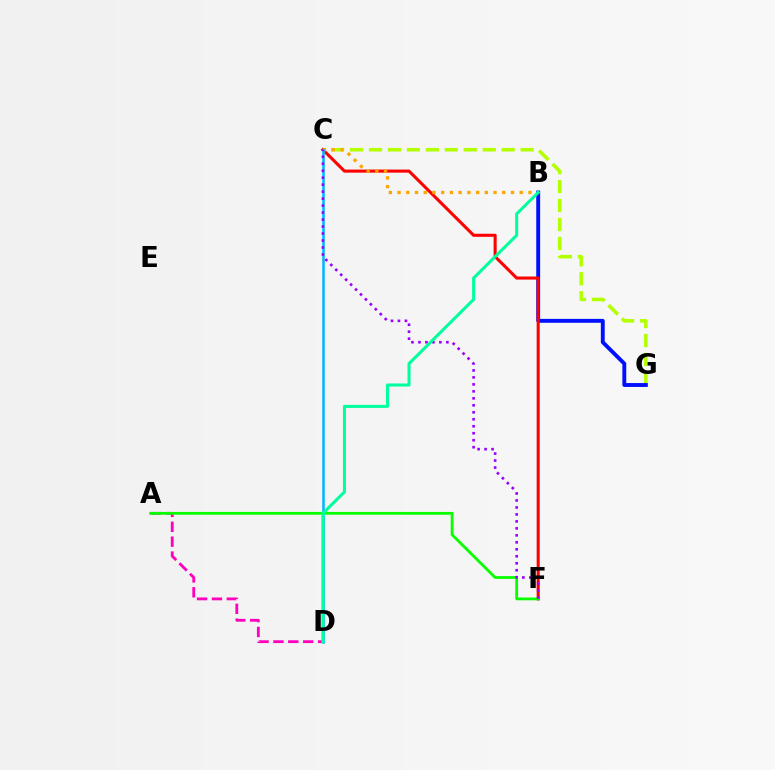{('C', 'G'): [{'color': '#b3ff00', 'line_style': 'dashed', 'thickness': 2.57}], ('B', 'G'): [{'color': '#0010ff', 'line_style': 'solid', 'thickness': 2.8}], ('C', 'F'): [{'color': '#ff0000', 'line_style': 'solid', 'thickness': 2.21}, {'color': '#9b00ff', 'line_style': 'dotted', 'thickness': 1.9}], ('A', 'D'): [{'color': '#ff00bd', 'line_style': 'dashed', 'thickness': 2.02}], ('B', 'C'): [{'color': '#ffa500', 'line_style': 'dotted', 'thickness': 2.37}], ('A', 'F'): [{'color': '#08ff00', 'line_style': 'solid', 'thickness': 2.01}], ('C', 'D'): [{'color': '#00b5ff', 'line_style': 'solid', 'thickness': 1.81}], ('B', 'D'): [{'color': '#00ff9d', 'line_style': 'solid', 'thickness': 2.19}]}